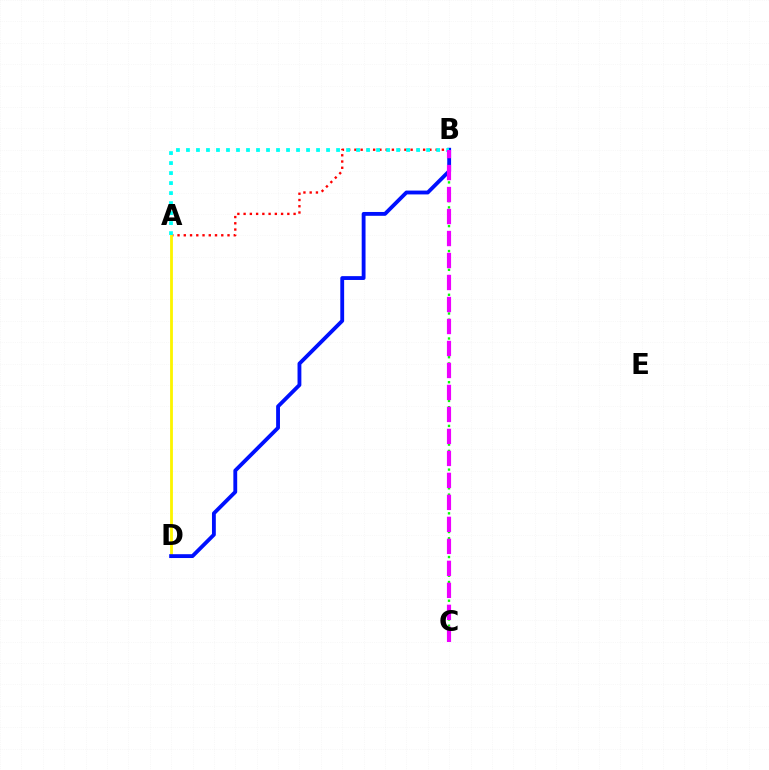{('A', 'B'): [{'color': '#ff0000', 'line_style': 'dotted', 'thickness': 1.7}, {'color': '#00fff6', 'line_style': 'dotted', 'thickness': 2.72}], ('B', 'C'): [{'color': '#08ff00', 'line_style': 'dotted', 'thickness': 1.7}, {'color': '#ee00ff', 'line_style': 'dashed', 'thickness': 2.99}], ('A', 'D'): [{'color': '#fcf500', 'line_style': 'solid', 'thickness': 2.02}], ('B', 'D'): [{'color': '#0010ff', 'line_style': 'solid', 'thickness': 2.76}]}